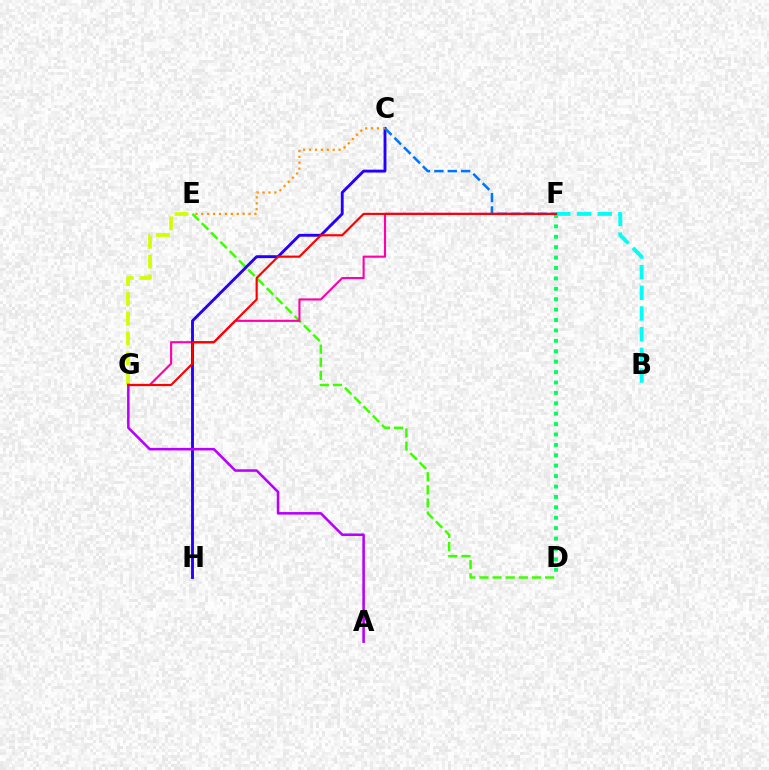{('E', 'G'): [{'color': '#d1ff00', 'line_style': 'dashed', 'thickness': 2.69}], ('D', 'E'): [{'color': '#3dff00', 'line_style': 'dashed', 'thickness': 1.78}], ('F', 'G'): [{'color': '#ff00ac', 'line_style': 'solid', 'thickness': 1.53}, {'color': '#ff0000', 'line_style': 'solid', 'thickness': 1.56}], ('D', 'F'): [{'color': '#00ff5c', 'line_style': 'dotted', 'thickness': 2.83}], ('C', 'H'): [{'color': '#2500ff', 'line_style': 'solid', 'thickness': 2.07}], ('C', 'E'): [{'color': '#ff9400', 'line_style': 'dotted', 'thickness': 1.6}], ('A', 'G'): [{'color': '#b900ff', 'line_style': 'solid', 'thickness': 1.84}], ('C', 'F'): [{'color': '#0074ff', 'line_style': 'dashed', 'thickness': 1.82}], ('B', 'F'): [{'color': '#00fff6', 'line_style': 'dashed', 'thickness': 2.81}]}